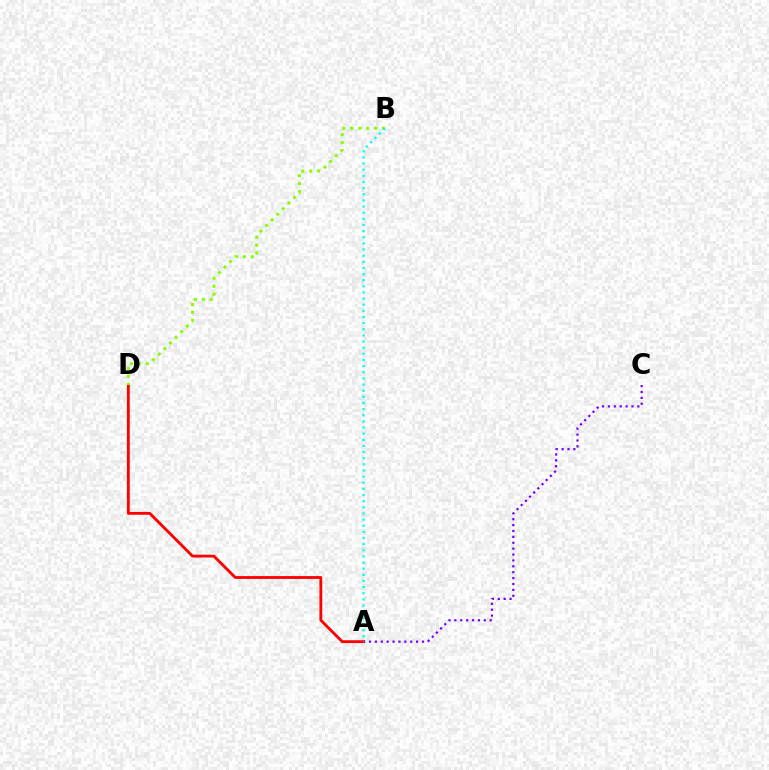{('A', 'D'): [{'color': '#ff0000', 'line_style': 'solid', 'thickness': 2.04}], ('A', 'C'): [{'color': '#7200ff', 'line_style': 'dotted', 'thickness': 1.6}], ('B', 'D'): [{'color': '#84ff00', 'line_style': 'dotted', 'thickness': 2.15}], ('A', 'B'): [{'color': '#00fff6', 'line_style': 'dotted', 'thickness': 1.67}]}